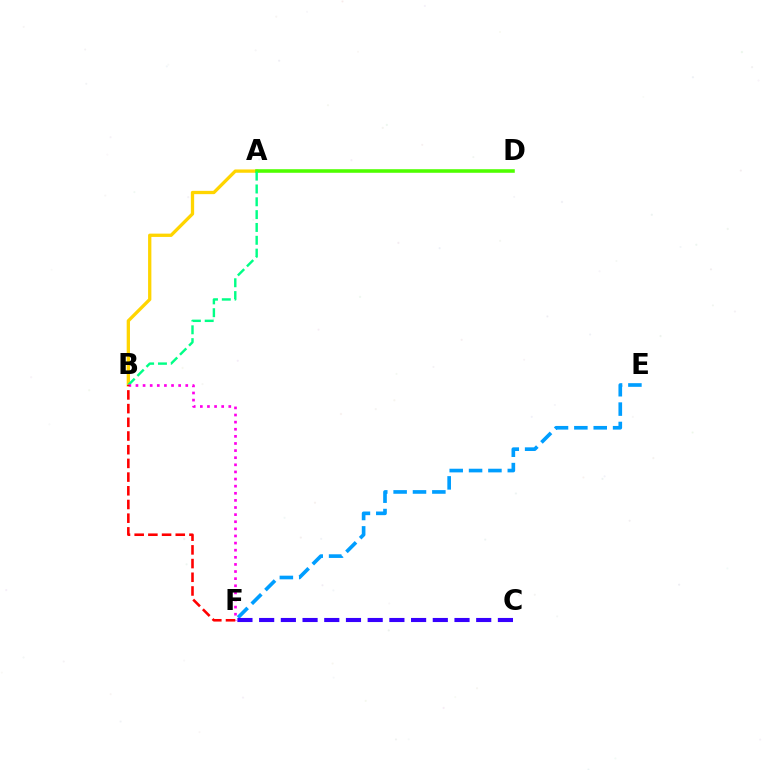{('A', 'B'): [{'color': '#ffd500', 'line_style': 'solid', 'thickness': 2.37}, {'color': '#00ff86', 'line_style': 'dashed', 'thickness': 1.74}], ('A', 'D'): [{'color': '#4fff00', 'line_style': 'solid', 'thickness': 2.57}], ('B', 'F'): [{'color': '#ff00ed', 'line_style': 'dotted', 'thickness': 1.93}, {'color': '#ff0000', 'line_style': 'dashed', 'thickness': 1.86}], ('E', 'F'): [{'color': '#009eff', 'line_style': 'dashed', 'thickness': 2.63}], ('C', 'F'): [{'color': '#3700ff', 'line_style': 'dashed', 'thickness': 2.95}]}